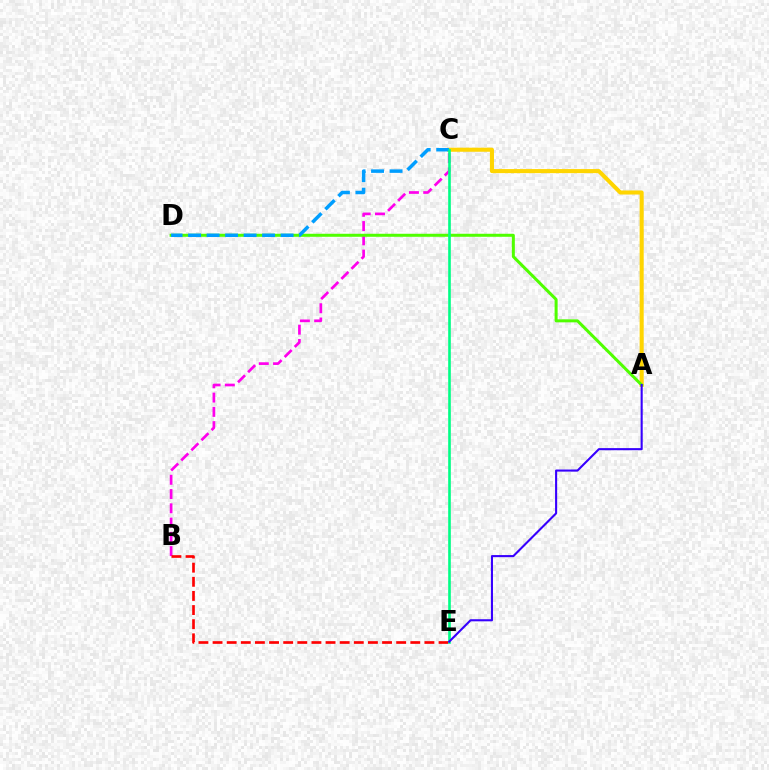{('B', 'C'): [{'color': '#ff00ed', 'line_style': 'dashed', 'thickness': 1.94}], ('A', 'C'): [{'color': '#ffd500', 'line_style': 'solid', 'thickness': 2.93}], ('B', 'E'): [{'color': '#ff0000', 'line_style': 'dashed', 'thickness': 1.92}], ('A', 'D'): [{'color': '#4fff00', 'line_style': 'solid', 'thickness': 2.17}], ('C', 'D'): [{'color': '#009eff', 'line_style': 'dashed', 'thickness': 2.51}], ('C', 'E'): [{'color': '#00ff86', 'line_style': 'solid', 'thickness': 1.9}], ('A', 'E'): [{'color': '#3700ff', 'line_style': 'solid', 'thickness': 1.51}]}